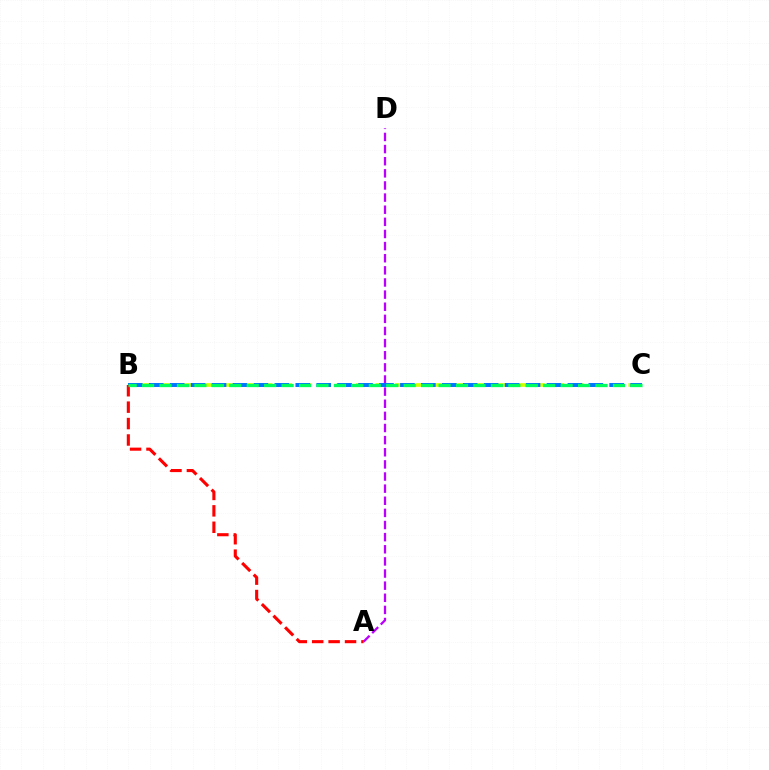{('B', 'C'): [{'color': '#d1ff00', 'line_style': 'dashed', 'thickness': 2.64}, {'color': '#0074ff', 'line_style': 'dashed', 'thickness': 2.84}, {'color': '#00ff5c', 'line_style': 'dashed', 'thickness': 2.37}], ('A', 'D'): [{'color': '#b900ff', 'line_style': 'dashed', 'thickness': 1.65}], ('A', 'B'): [{'color': '#ff0000', 'line_style': 'dashed', 'thickness': 2.23}]}